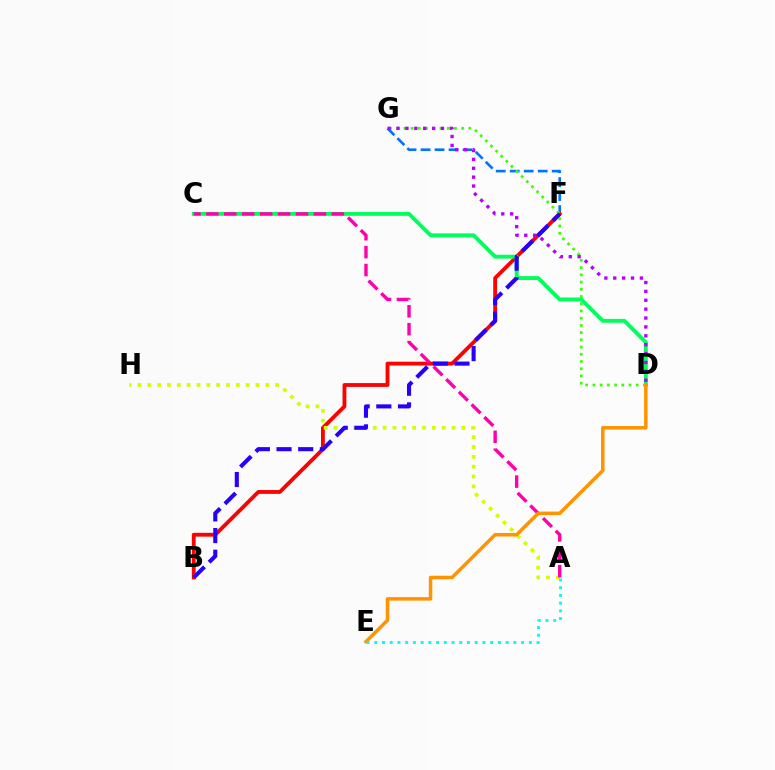{('F', 'G'): [{'color': '#0074ff', 'line_style': 'dashed', 'thickness': 1.9}], ('B', 'F'): [{'color': '#ff0000', 'line_style': 'solid', 'thickness': 2.76}, {'color': '#2500ff', 'line_style': 'dashed', 'thickness': 2.94}], ('A', 'H'): [{'color': '#d1ff00', 'line_style': 'dotted', 'thickness': 2.67}], ('D', 'G'): [{'color': '#3dff00', 'line_style': 'dotted', 'thickness': 1.96}, {'color': '#b900ff', 'line_style': 'dotted', 'thickness': 2.41}], ('C', 'D'): [{'color': '#00ff5c', 'line_style': 'solid', 'thickness': 2.79}], ('A', 'C'): [{'color': '#ff00ac', 'line_style': 'dashed', 'thickness': 2.44}], ('D', 'E'): [{'color': '#ff9400', 'line_style': 'solid', 'thickness': 2.54}], ('A', 'E'): [{'color': '#00fff6', 'line_style': 'dotted', 'thickness': 2.1}]}